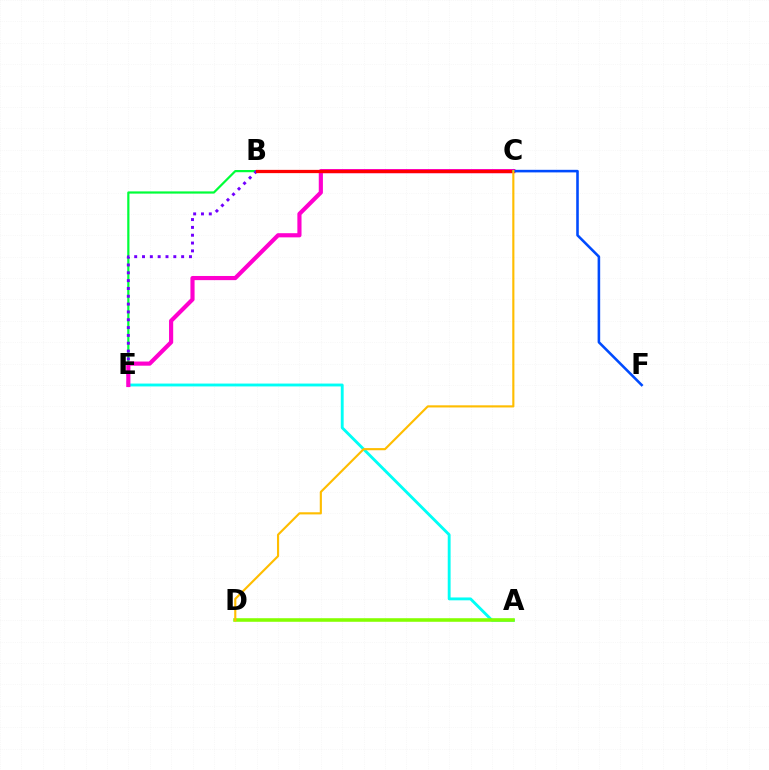{('A', 'E'): [{'color': '#00fff6', 'line_style': 'solid', 'thickness': 2.06}], ('B', 'E'): [{'color': '#00ff39', 'line_style': 'solid', 'thickness': 1.59}, {'color': '#7200ff', 'line_style': 'dotted', 'thickness': 2.13}], ('A', 'D'): [{'color': '#84ff00', 'line_style': 'solid', 'thickness': 2.57}], ('C', 'E'): [{'color': '#ff00cf', 'line_style': 'solid', 'thickness': 2.99}], ('B', 'C'): [{'color': '#ff0000', 'line_style': 'solid', 'thickness': 2.35}], ('C', 'F'): [{'color': '#004bff', 'line_style': 'solid', 'thickness': 1.86}], ('C', 'D'): [{'color': '#ffbd00', 'line_style': 'solid', 'thickness': 1.54}]}